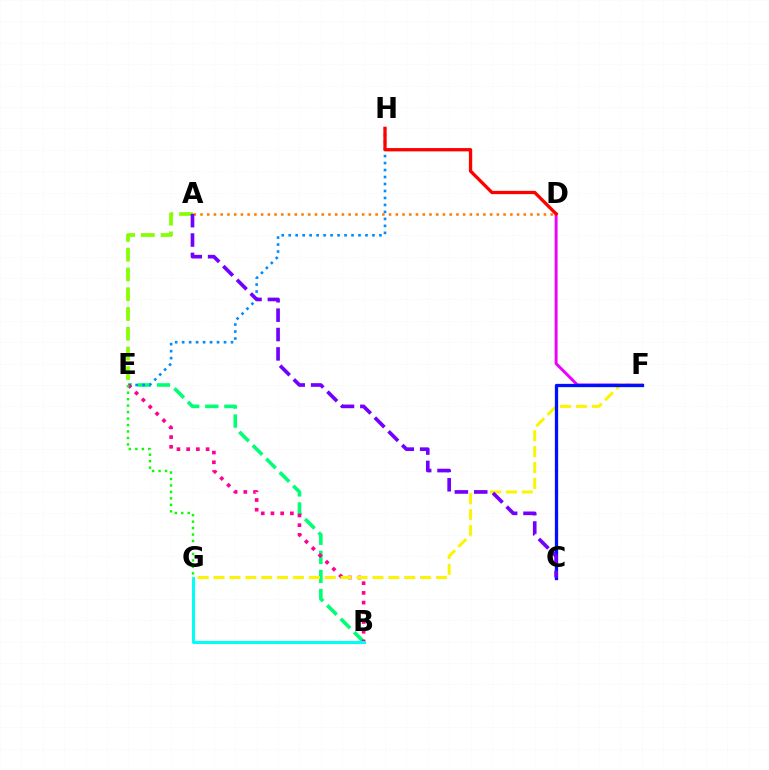{('A', 'E'): [{'color': '#84ff00', 'line_style': 'dashed', 'thickness': 2.68}], ('B', 'E'): [{'color': '#00ff74', 'line_style': 'dashed', 'thickness': 2.59}, {'color': '#ff0094', 'line_style': 'dotted', 'thickness': 2.64}], ('D', 'F'): [{'color': '#ee00ff', 'line_style': 'solid', 'thickness': 2.11}], ('E', 'H'): [{'color': '#008cff', 'line_style': 'dotted', 'thickness': 1.9}], ('D', 'H'): [{'color': '#ff0000', 'line_style': 'solid', 'thickness': 2.38}], ('B', 'G'): [{'color': '#00fff6', 'line_style': 'solid', 'thickness': 2.18}], ('F', 'G'): [{'color': '#fcf500', 'line_style': 'dashed', 'thickness': 2.16}], ('E', 'G'): [{'color': '#08ff00', 'line_style': 'dotted', 'thickness': 1.76}], ('C', 'F'): [{'color': '#0010ff', 'line_style': 'solid', 'thickness': 2.36}], ('A', 'D'): [{'color': '#ff7c00', 'line_style': 'dotted', 'thickness': 1.83}], ('A', 'C'): [{'color': '#7200ff', 'line_style': 'dashed', 'thickness': 2.63}]}